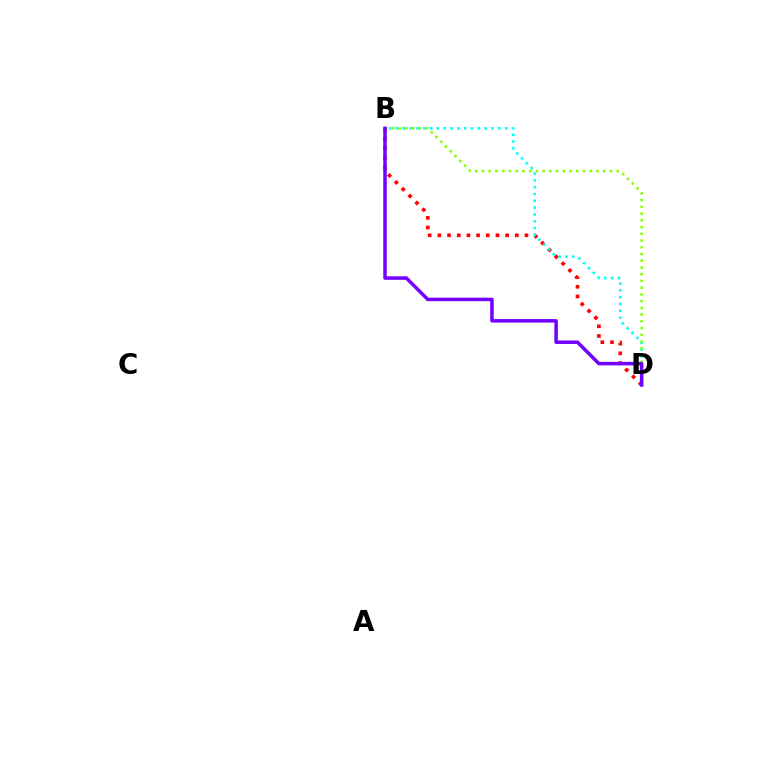{('B', 'D'): [{'color': '#ff0000', 'line_style': 'dotted', 'thickness': 2.63}, {'color': '#00fff6', 'line_style': 'dotted', 'thickness': 1.85}, {'color': '#84ff00', 'line_style': 'dotted', 'thickness': 1.83}, {'color': '#7200ff', 'line_style': 'solid', 'thickness': 2.52}]}